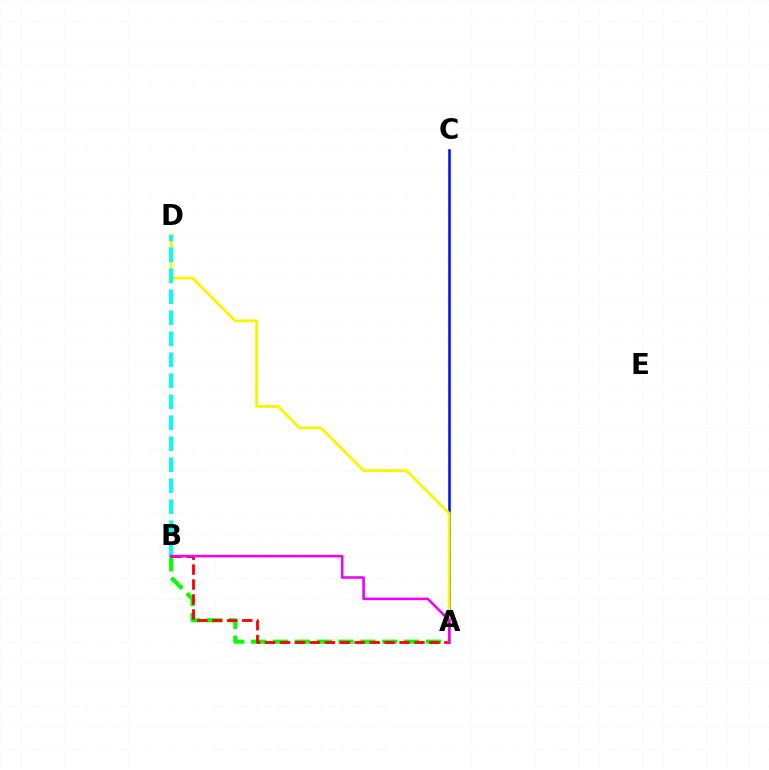{('A', 'B'): [{'color': '#08ff00', 'line_style': 'dashed', 'thickness': 2.97}, {'color': '#ff0000', 'line_style': 'dashed', 'thickness': 2.03}, {'color': '#ee00ff', 'line_style': 'solid', 'thickness': 1.85}], ('A', 'C'): [{'color': '#0010ff', 'line_style': 'solid', 'thickness': 1.84}], ('A', 'D'): [{'color': '#fcf500', 'line_style': 'solid', 'thickness': 2.04}], ('B', 'D'): [{'color': '#00fff6', 'line_style': 'dashed', 'thickness': 2.85}]}